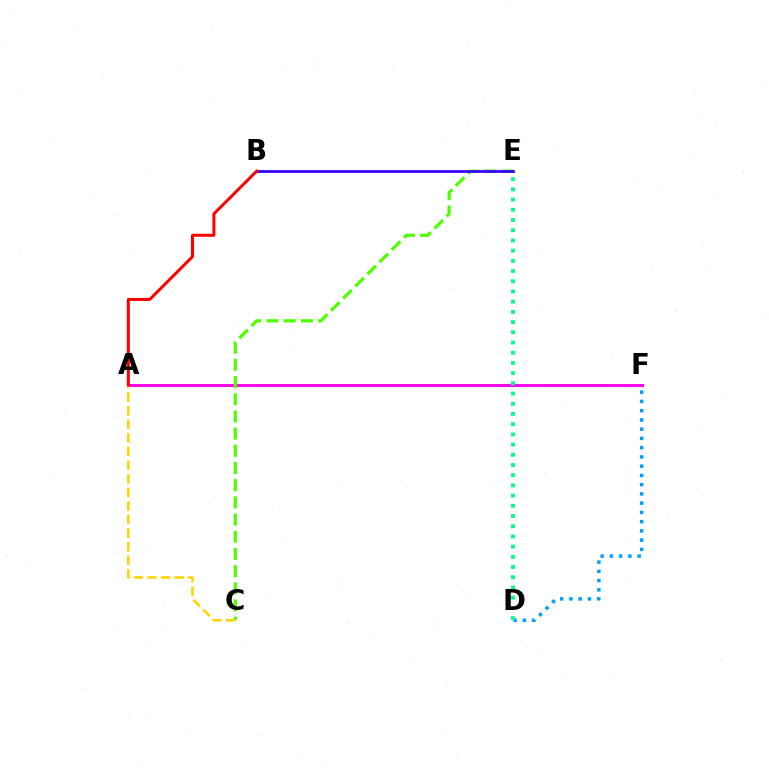{('A', 'F'): [{'color': '#ff00ed', 'line_style': 'solid', 'thickness': 2.11}], ('C', 'E'): [{'color': '#4fff00', 'line_style': 'dashed', 'thickness': 2.33}], ('A', 'C'): [{'color': '#ffd500', 'line_style': 'dashed', 'thickness': 1.85}], ('B', 'E'): [{'color': '#3700ff', 'line_style': 'solid', 'thickness': 1.99}], ('D', 'F'): [{'color': '#009eff', 'line_style': 'dotted', 'thickness': 2.51}], ('A', 'B'): [{'color': '#ff0000', 'line_style': 'solid', 'thickness': 2.16}], ('D', 'E'): [{'color': '#00ff86', 'line_style': 'dotted', 'thickness': 2.77}]}